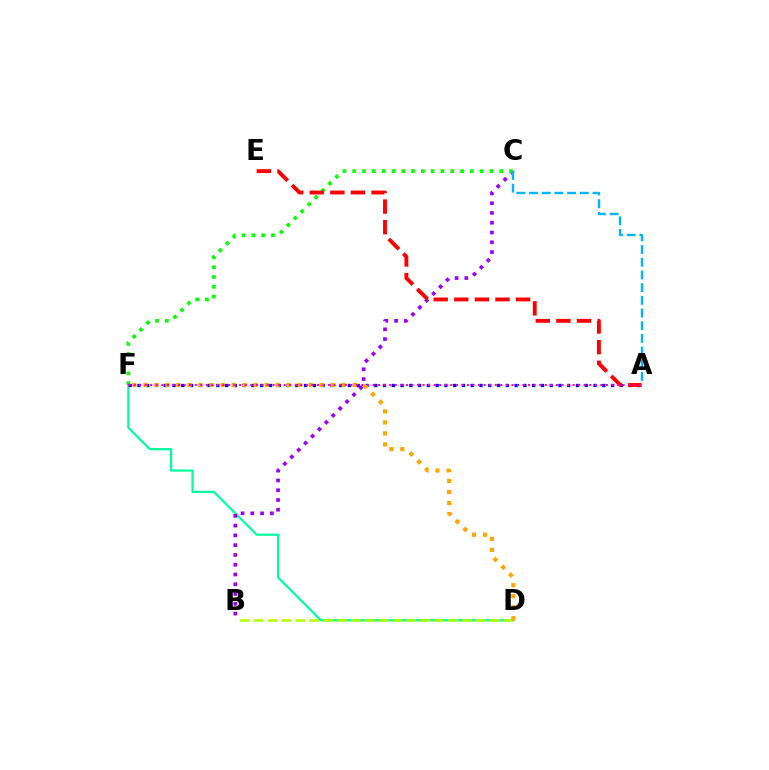{('D', 'F'): [{'color': '#00ff9d', 'line_style': 'solid', 'thickness': 1.58}, {'color': '#ffa500', 'line_style': 'dotted', 'thickness': 2.99}], ('A', 'F'): [{'color': '#0010ff', 'line_style': 'dotted', 'thickness': 2.38}, {'color': '#ff00bd', 'line_style': 'dotted', 'thickness': 1.51}], ('B', 'C'): [{'color': '#9b00ff', 'line_style': 'dotted', 'thickness': 2.66}], ('B', 'D'): [{'color': '#b3ff00', 'line_style': 'dashed', 'thickness': 1.89}], ('C', 'F'): [{'color': '#08ff00', 'line_style': 'dotted', 'thickness': 2.66}], ('A', 'E'): [{'color': '#ff0000', 'line_style': 'dashed', 'thickness': 2.8}], ('A', 'C'): [{'color': '#00b5ff', 'line_style': 'dashed', 'thickness': 1.72}]}